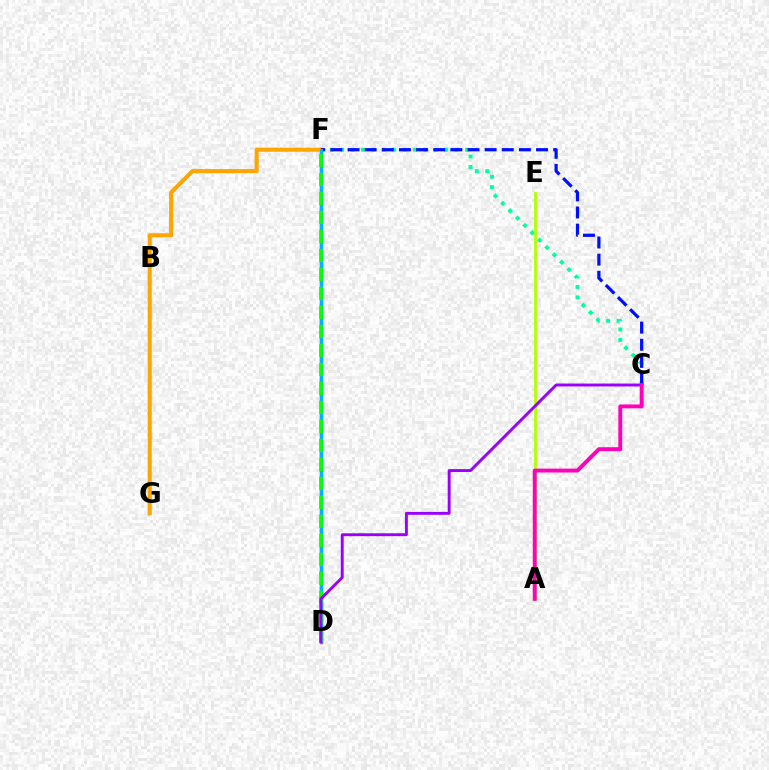{('C', 'F'): [{'color': '#00ff9d', 'line_style': 'dotted', 'thickness': 2.83}, {'color': '#0010ff', 'line_style': 'dashed', 'thickness': 2.33}], ('D', 'F'): [{'color': '#ff0000', 'line_style': 'solid', 'thickness': 2.49}, {'color': '#00b5ff', 'line_style': 'solid', 'thickness': 2.14}, {'color': '#08ff00', 'line_style': 'dashed', 'thickness': 2.58}], ('A', 'E'): [{'color': '#b3ff00', 'line_style': 'solid', 'thickness': 2.01}], ('F', 'G'): [{'color': '#ffa500', 'line_style': 'solid', 'thickness': 2.92}], ('C', 'D'): [{'color': '#9b00ff', 'line_style': 'solid', 'thickness': 2.09}], ('A', 'C'): [{'color': '#ff00bd', 'line_style': 'solid', 'thickness': 2.81}]}